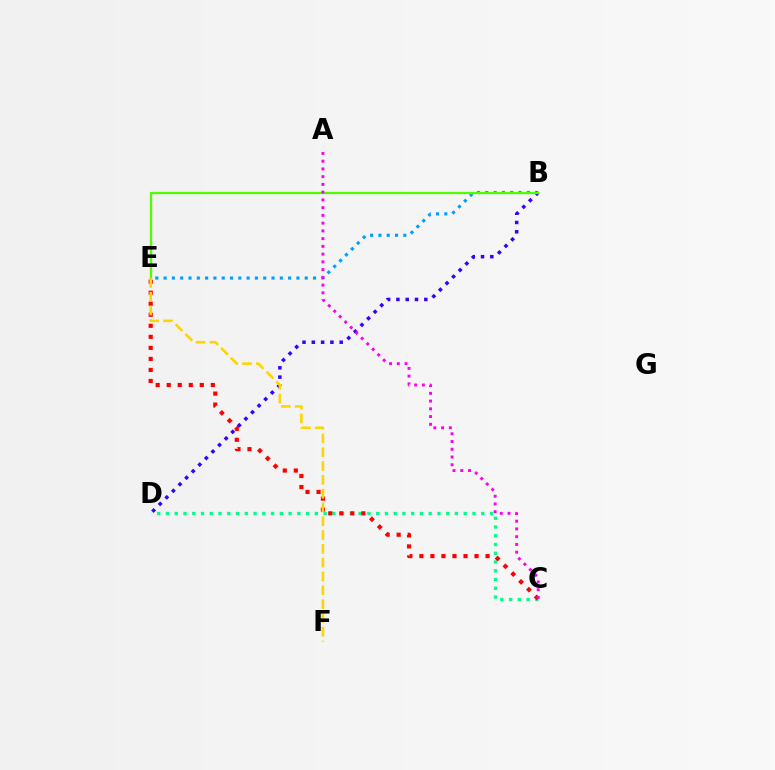{('C', 'D'): [{'color': '#00ff86', 'line_style': 'dotted', 'thickness': 2.38}], ('B', 'E'): [{'color': '#009eff', 'line_style': 'dotted', 'thickness': 2.26}, {'color': '#4fff00', 'line_style': 'solid', 'thickness': 1.65}], ('C', 'E'): [{'color': '#ff0000', 'line_style': 'dotted', 'thickness': 3.0}], ('B', 'D'): [{'color': '#3700ff', 'line_style': 'dotted', 'thickness': 2.53}], ('E', 'F'): [{'color': '#ffd500', 'line_style': 'dashed', 'thickness': 1.88}], ('A', 'C'): [{'color': '#ff00ed', 'line_style': 'dotted', 'thickness': 2.1}]}